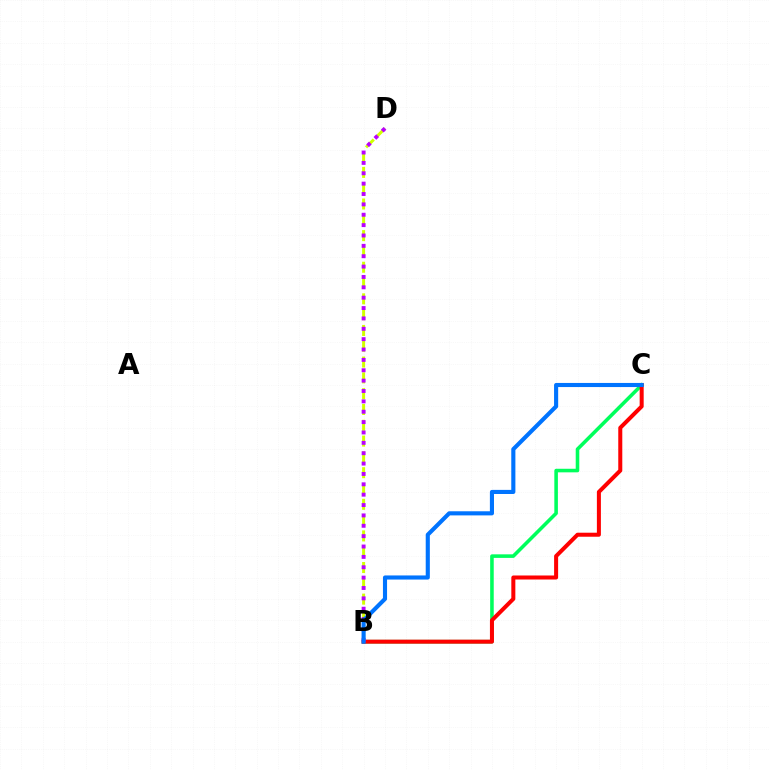{('B', 'D'): [{'color': '#d1ff00', 'line_style': 'dashed', 'thickness': 2.15}, {'color': '#b900ff', 'line_style': 'dotted', 'thickness': 2.82}], ('B', 'C'): [{'color': '#00ff5c', 'line_style': 'solid', 'thickness': 2.57}, {'color': '#ff0000', 'line_style': 'solid', 'thickness': 2.9}, {'color': '#0074ff', 'line_style': 'solid', 'thickness': 2.96}]}